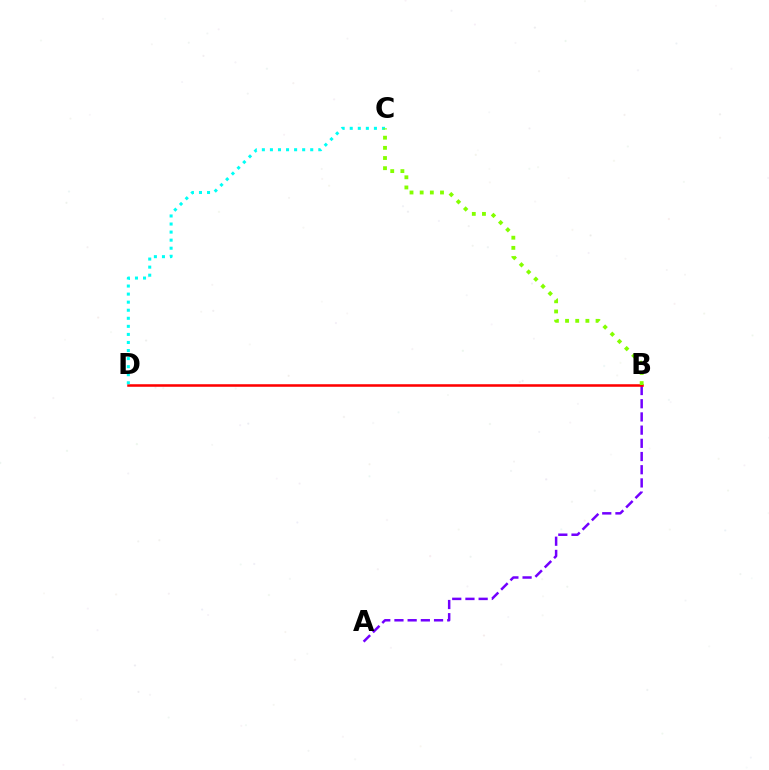{('A', 'B'): [{'color': '#7200ff', 'line_style': 'dashed', 'thickness': 1.79}], ('B', 'D'): [{'color': '#ff0000', 'line_style': 'solid', 'thickness': 1.84}], ('C', 'D'): [{'color': '#00fff6', 'line_style': 'dotted', 'thickness': 2.19}], ('B', 'C'): [{'color': '#84ff00', 'line_style': 'dotted', 'thickness': 2.76}]}